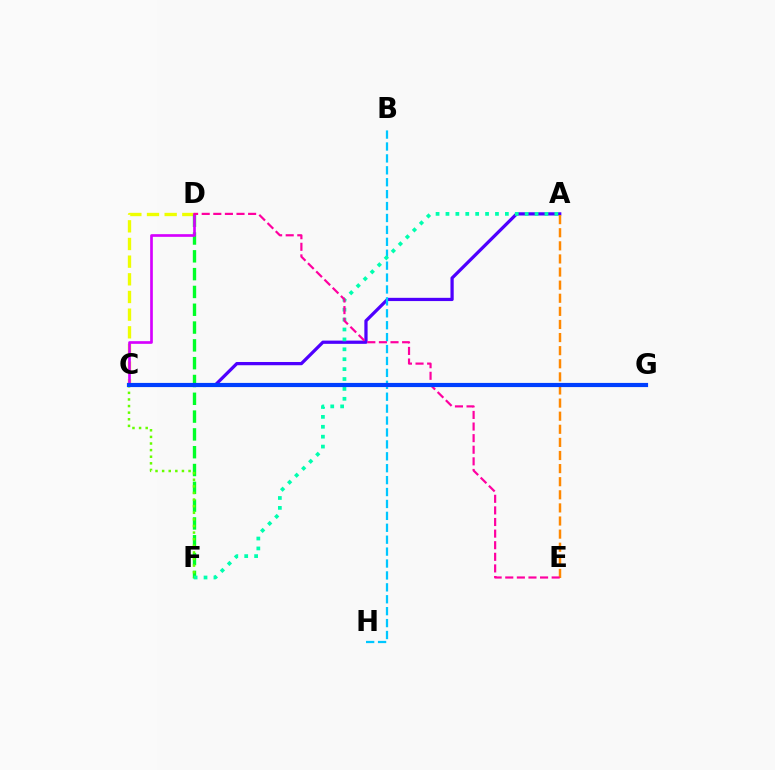{('C', 'D'): [{'color': '#eeff00', 'line_style': 'dashed', 'thickness': 2.4}, {'color': '#d600ff', 'line_style': 'solid', 'thickness': 1.92}], ('D', 'F'): [{'color': '#00ff27', 'line_style': 'dashed', 'thickness': 2.42}], ('A', 'C'): [{'color': '#4f00ff', 'line_style': 'solid', 'thickness': 2.34}], ('B', 'H'): [{'color': '#00c7ff', 'line_style': 'dashed', 'thickness': 1.62}], ('A', 'F'): [{'color': '#00ffaf', 'line_style': 'dotted', 'thickness': 2.69}], ('C', 'G'): [{'color': '#ff0000', 'line_style': 'dashed', 'thickness': 2.76}, {'color': '#003fff', 'line_style': 'solid', 'thickness': 3.0}], ('C', 'F'): [{'color': '#66ff00', 'line_style': 'dotted', 'thickness': 1.79}], ('A', 'E'): [{'color': '#ff8800', 'line_style': 'dashed', 'thickness': 1.78}], ('D', 'E'): [{'color': '#ff00a0', 'line_style': 'dashed', 'thickness': 1.58}]}